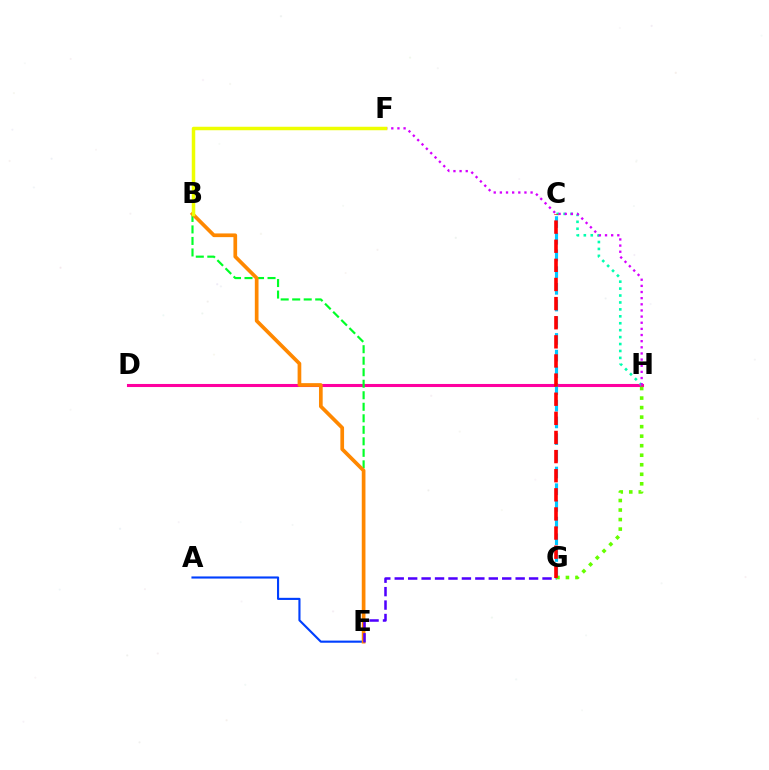{('D', 'H'): [{'color': '#ff00a0', 'line_style': 'solid', 'thickness': 2.21}], ('A', 'E'): [{'color': '#003fff', 'line_style': 'solid', 'thickness': 1.53}], ('C', 'G'): [{'color': '#00c7ff', 'line_style': 'dashed', 'thickness': 2.27}, {'color': '#ff0000', 'line_style': 'dashed', 'thickness': 2.6}], ('C', 'H'): [{'color': '#00ffaf', 'line_style': 'dotted', 'thickness': 1.88}], ('B', 'E'): [{'color': '#00ff27', 'line_style': 'dashed', 'thickness': 1.56}, {'color': '#ff8800', 'line_style': 'solid', 'thickness': 2.66}], ('F', 'H'): [{'color': '#d600ff', 'line_style': 'dotted', 'thickness': 1.67}], ('E', 'G'): [{'color': '#4f00ff', 'line_style': 'dashed', 'thickness': 1.83}], ('G', 'H'): [{'color': '#66ff00', 'line_style': 'dotted', 'thickness': 2.59}], ('B', 'F'): [{'color': '#eeff00', 'line_style': 'solid', 'thickness': 2.51}]}